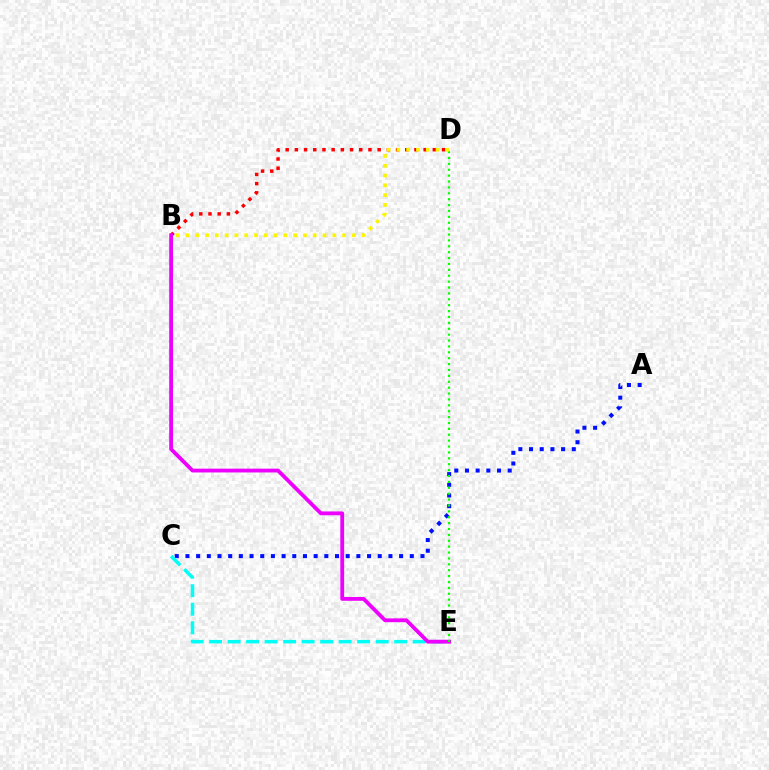{('A', 'C'): [{'color': '#0010ff', 'line_style': 'dotted', 'thickness': 2.9}], ('C', 'E'): [{'color': '#00fff6', 'line_style': 'dashed', 'thickness': 2.51}], ('B', 'D'): [{'color': '#ff0000', 'line_style': 'dotted', 'thickness': 2.5}, {'color': '#fcf500', 'line_style': 'dotted', 'thickness': 2.66}], ('B', 'E'): [{'color': '#ee00ff', 'line_style': 'solid', 'thickness': 2.74}], ('D', 'E'): [{'color': '#08ff00', 'line_style': 'dotted', 'thickness': 1.6}]}